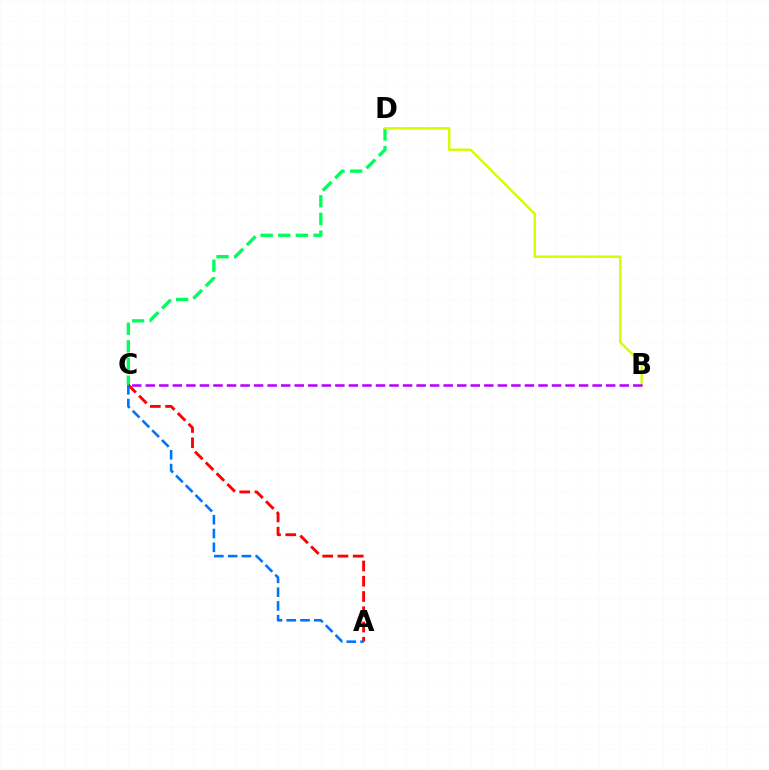{('C', 'D'): [{'color': '#00ff5c', 'line_style': 'dashed', 'thickness': 2.4}], ('B', 'D'): [{'color': '#d1ff00', 'line_style': 'solid', 'thickness': 1.73}], ('A', 'C'): [{'color': '#ff0000', 'line_style': 'dashed', 'thickness': 2.07}, {'color': '#0074ff', 'line_style': 'dashed', 'thickness': 1.87}], ('B', 'C'): [{'color': '#b900ff', 'line_style': 'dashed', 'thickness': 1.84}]}